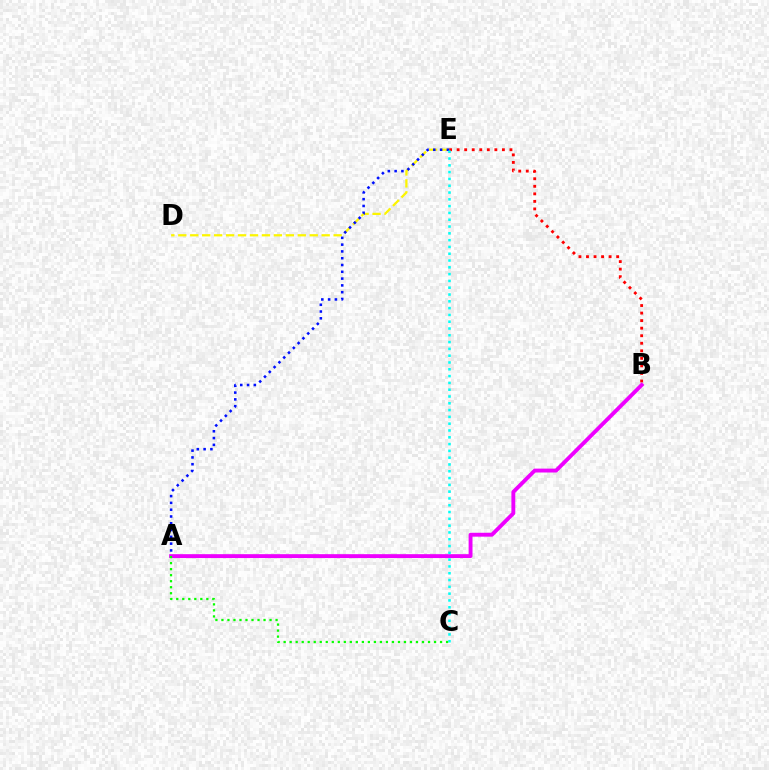{('B', 'E'): [{'color': '#ff0000', 'line_style': 'dotted', 'thickness': 2.05}], ('D', 'E'): [{'color': '#fcf500', 'line_style': 'dashed', 'thickness': 1.62}], ('A', 'B'): [{'color': '#ee00ff', 'line_style': 'solid', 'thickness': 2.8}], ('A', 'E'): [{'color': '#0010ff', 'line_style': 'dotted', 'thickness': 1.85}], ('C', 'E'): [{'color': '#00fff6', 'line_style': 'dotted', 'thickness': 1.85}], ('A', 'C'): [{'color': '#08ff00', 'line_style': 'dotted', 'thickness': 1.63}]}